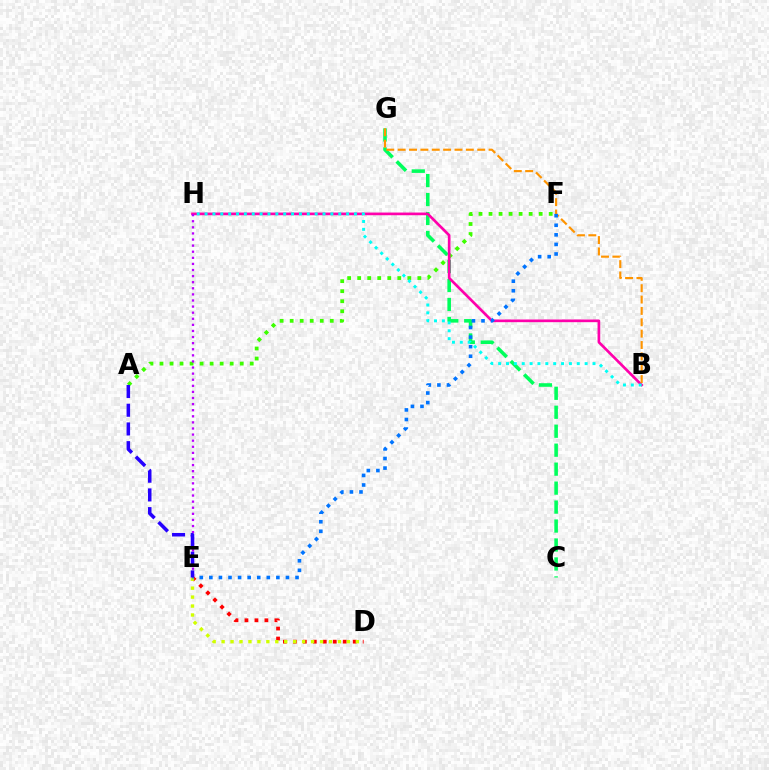{('C', 'G'): [{'color': '#00ff5c', 'line_style': 'dashed', 'thickness': 2.58}], ('D', 'E'): [{'color': '#ff0000', 'line_style': 'dotted', 'thickness': 2.71}, {'color': '#d1ff00', 'line_style': 'dotted', 'thickness': 2.43}], ('A', 'F'): [{'color': '#3dff00', 'line_style': 'dotted', 'thickness': 2.72}], ('B', 'H'): [{'color': '#ff00ac', 'line_style': 'solid', 'thickness': 1.93}, {'color': '#00fff6', 'line_style': 'dotted', 'thickness': 2.14}], ('B', 'G'): [{'color': '#ff9400', 'line_style': 'dashed', 'thickness': 1.54}], ('E', 'F'): [{'color': '#0074ff', 'line_style': 'dotted', 'thickness': 2.6}], ('E', 'H'): [{'color': '#b900ff', 'line_style': 'dotted', 'thickness': 1.66}], ('A', 'E'): [{'color': '#2500ff', 'line_style': 'dashed', 'thickness': 2.54}]}